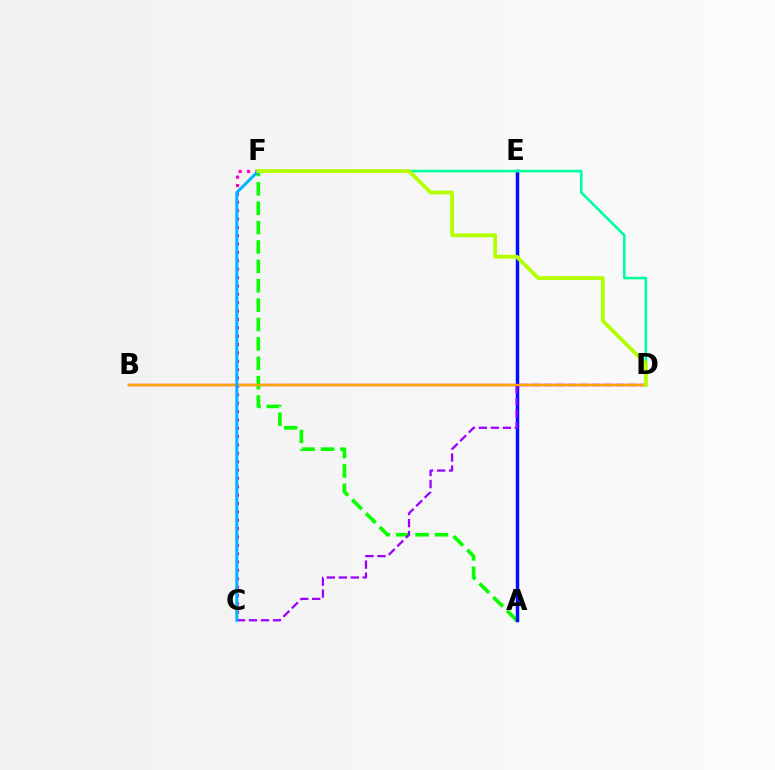{('B', 'D'): [{'color': '#ff0000', 'line_style': 'solid', 'thickness': 1.7}, {'color': '#ffa500', 'line_style': 'solid', 'thickness': 1.58}], ('A', 'F'): [{'color': '#08ff00', 'line_style': 'dashed', 'thickness': 2.63}], ('C', 'F'): [{'color': '#ff00bd', 'line_style': 'dotted', 'thickness': 2.27}, {'color': '#00b5ff', 'line_style': 'solid', 'thickness': 2.17}], ('A', 'E'): [{'color': '#0010ff', 'line_style': 'solid', 'thickness': 2.5}], ('D', 'F'): [{'color': '#00ff9d', 'line_style': 'solid', 'thickness': 1.86}, {'color': '#b3ff00', 'line_style': 'solid', 'thickness': 2.74}], ('C', 'D'): [{'color': '#9b00ff', 'line_style': 'dashed', 'thickness': 1.63}]}